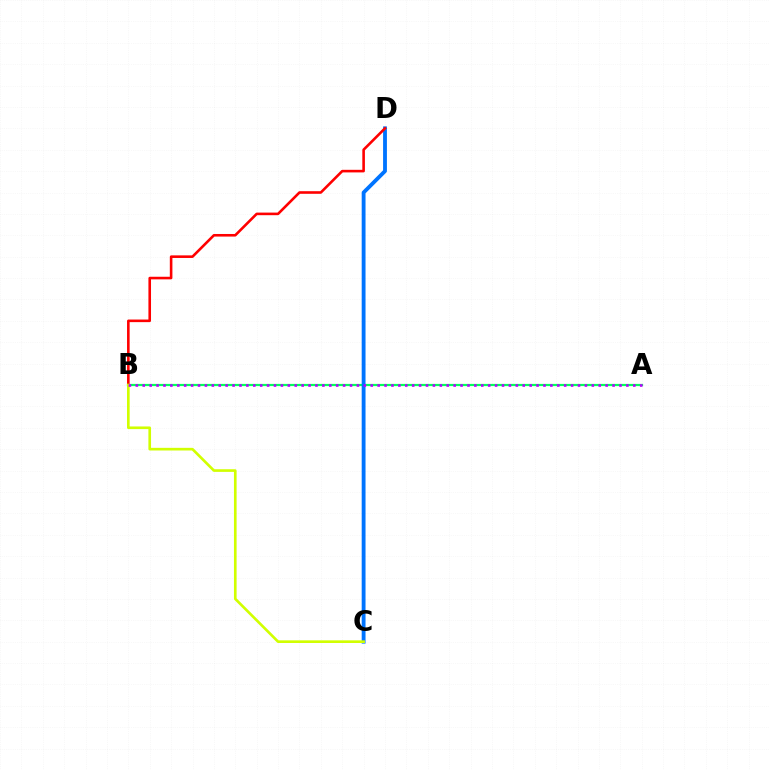{('A', 'B'): [{'color': '#00ff5c', 'line_style': 'solid', 'thickness': 1.59}, {'color': '#b900ff', 'line_style': 'dotted', 'thickness': 1.88}], ('C', 'D'): [{'color': '#0074ff', 'line_style': 'solid', 'thickness': 2.76}], ('B', 'D'): [{'color': '#ff0000', 'line_style': 'solid', 'thickness': 1.87}], ('B', 'C'): [{'color': '#d1ff00', 'line_style': 'solid', 'thickness': 1.91}]}